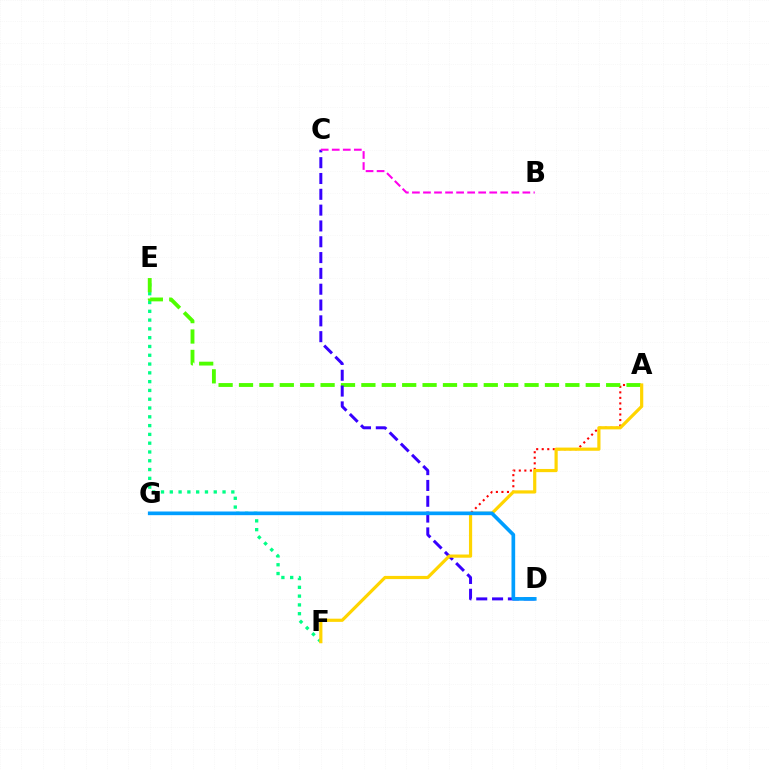{('A', 'G'): [{'color': '#ff0000', 'line_style': 'dotted', 'thickness': 1.5}], ('E', 'F'): [{'color': '#00ff86', 'line_style': 'dotted', 'thickness': 2.39}], ('A', 'E'): [{'color': '#4fff00', 'line_style': 'dashed', 'thickness': 2.77}], ('C', 'D'): [{'color': '#3700ff', 'line_style': 'dashed', 'thickness': 2.15}], ('A', 'F'): [{'color': '#ffd500', 'line_style': 'solid', 'thickness': 2.3}], ('B', 'C'): [{'color': '#ff00ed', 'line_style': 'dashed', 'thickness': 1.5}], ('D', 'G'): [{'color': '#009eff', 'line_style': 'solid', 'thickness': 2.65}]}